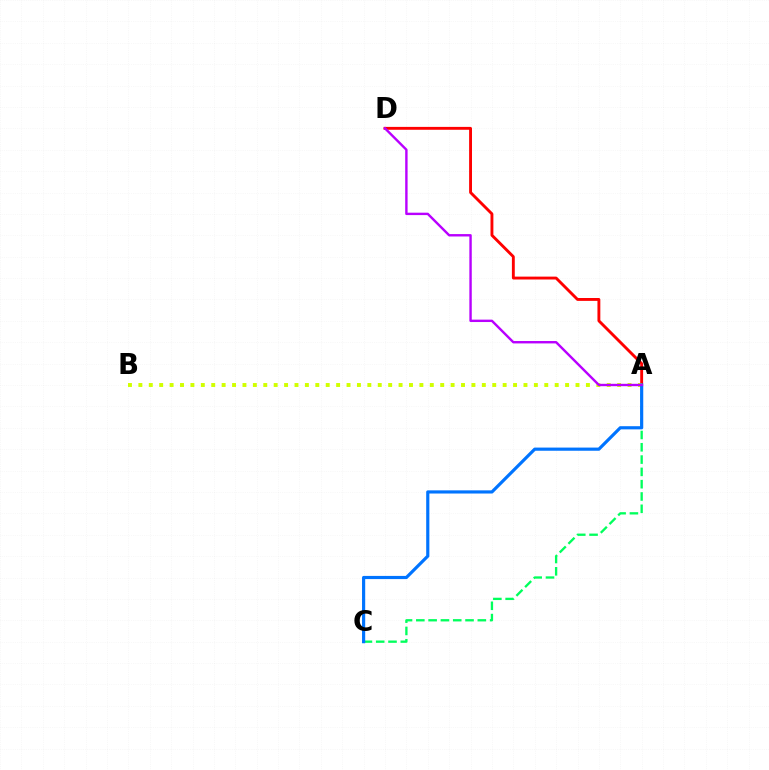{('A', 'C'): [{'color': '#00ff5c', 'line_style': 'dashed', 'thickness': 1.67}, {'color': '#0074ff', 'line_style': 'solid', 'thickness': 2.28}], ('A', 'D'): [{'color': '#ff0000', 'line_style': 'solid', 'thickness': 2.07}, {'color': '#b900ff', 'line_style': 'solid', 'thickness': 1.73}], ('A', 'B'): [{'color': '#d1ff00', 'line_style': 'dotted', 'thickness': 2.83}]}